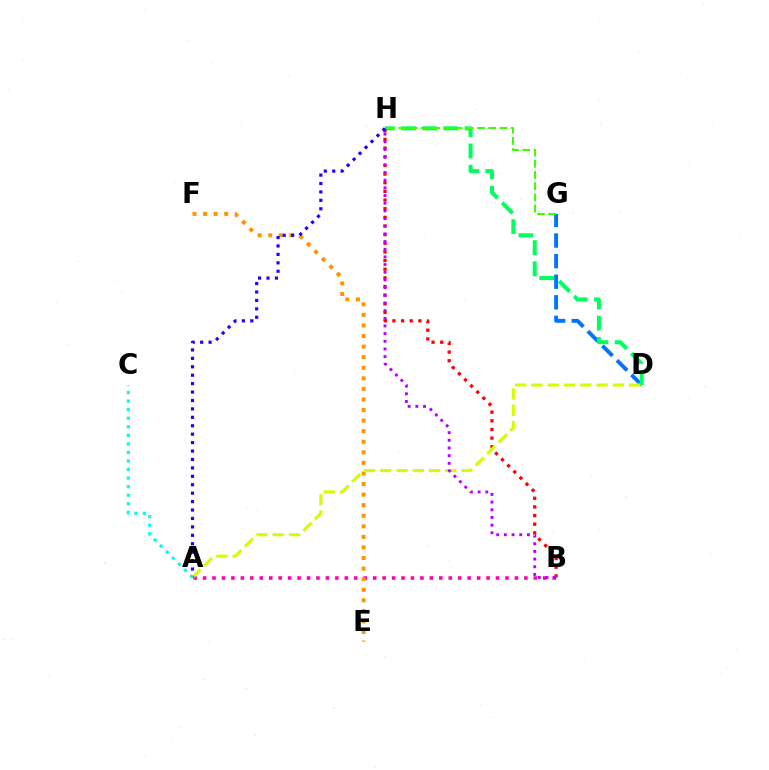{('D', 'G'): [{'color': '#0074ff', 'line_style': 'dashed', 'thickness': 2.8}], ('A', 'B'): [{'color': '#ff00ac', 'line_style': 'dotted', 'thickness': 2.57}], ('E', 'F'): [{'color': '#ff9400', 'line_style': 'dotted', 'thickness': 2.87}], ('D', 'H'): [{'color': '#00ff5c', 'line_style': 'dashed', 'thickness': 2.88}], ('B', 'H'): [{'color': '#ff0000', 'line_style': 'dotted', 'thickness': 2.35}, {'color': '#b900ff', 'line_style': 'dotted', 'thickness': 2.08}], ('A', 'D'): [{'color': '#d1ff00', 'line_style': 'dashed', 'thickness': 2.21}], ('A', 'H'): [{'color': '#2500ff', 'line_style': 'dotted', 'thickness': 2.29}], ('G', 'H'): [{'color': '#3dff00', 'line_style': 'dashed', 'thickness': 1.52}], ('A', 'C'): [{'color': '#00fff6', 'line_style': 'dotted', 'thickness': 2.32}]}